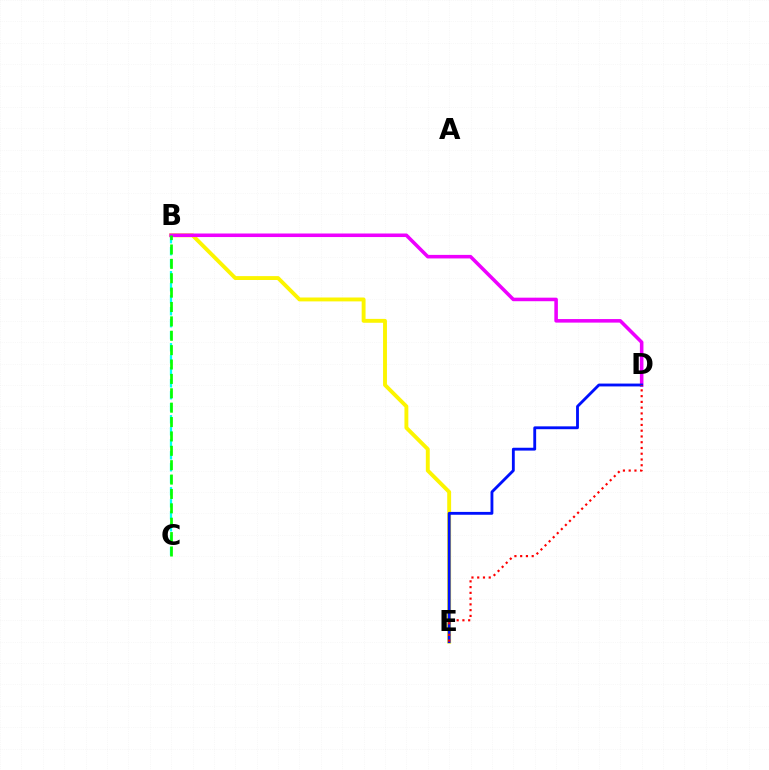{('B', 'E'): [{'color': '#fcf500', 'line_style': 'solid', 'thickness': 2.8}], ('B', 'C'): [{'color': '#00fff6', 'line_style': 'dashed', 'thickness': 1.63}, {'color': '#08ff00', 'line_style': 'dashed', 'thickness': 1.95}], ('B', 'D'): [{'color': '#ee00ff', 'line_style': 'solid', 'thickness': 2.56}], ('D', 'E'): [{'color': '#0010ff', 'line_style': 'solid', 'thickness': 2.05}, {'color': '#ff0000', 'line_style': 'dotted', 'thickness': 1.56}]}